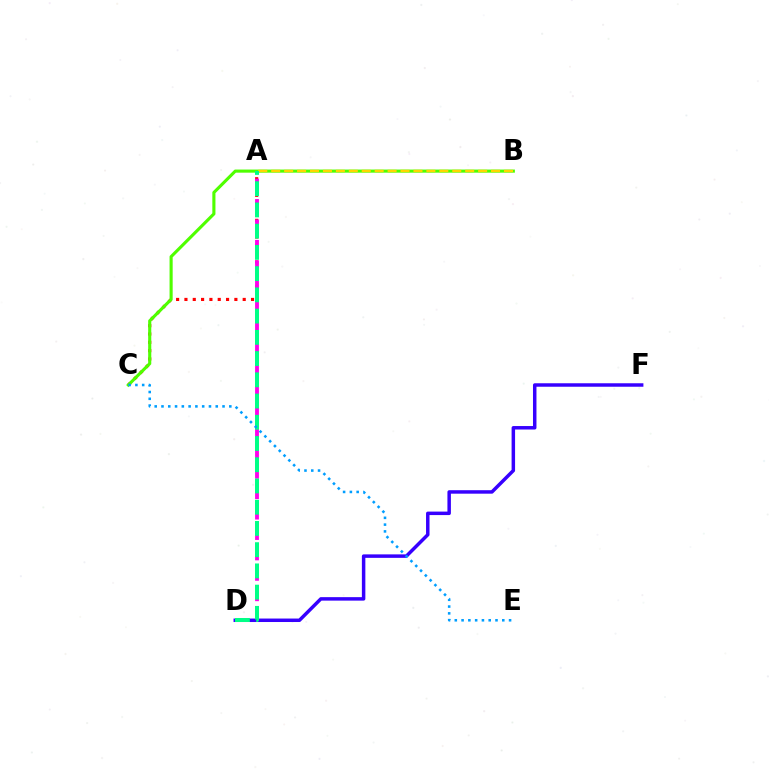{('A', 'C'): [{'color': '#ff0000', 'line_style': 'dotted', 'thickness': 2.26}], ('B', 'C'): [{'color': '#4fff00', 'line_style': 'solid', 'thickness': 2.24}], ('A', 'D'): [{'color': '#ff00ed', 'line_style': 'dashed', 'thickness': 2.77}, {'color': '#00ff86', 'line_style': 'dashed', 'thickness': 2.88}], ('A', 'B'): [{'color': '#ffd500', 'line_style': 'dashed', 'thickness': 1.76}], ('D', 'F'): [{'color': '#3700ff', 'line_style': 'solid', 'thickness': 2.51}], ('C', 'E'): [{'color': '#009eff', 'line_style': 'dotted', 'thickness': 1.84}]}